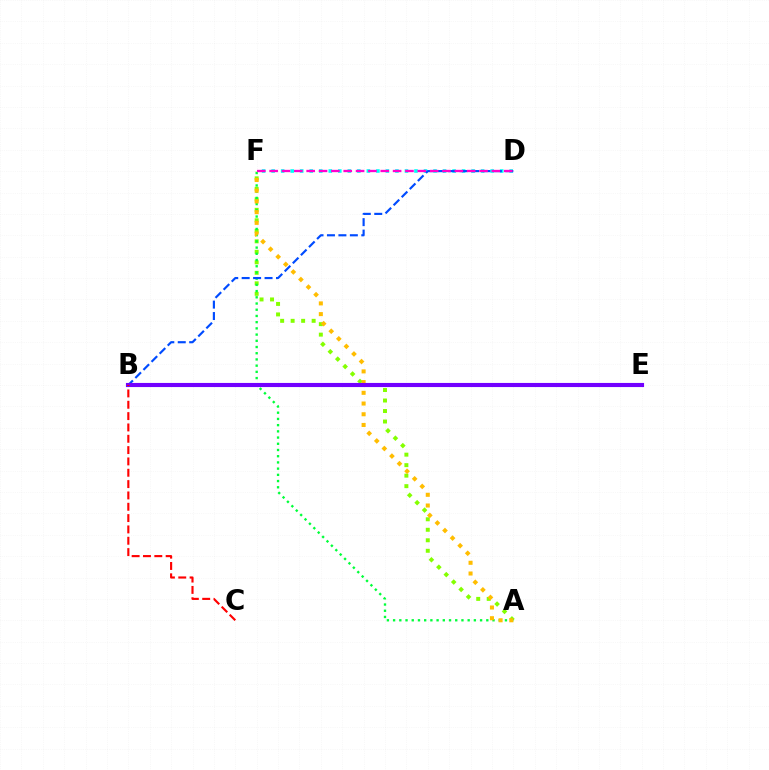{('D', 'F'): [{'color': '#00fff6', 'line_style': 'dotted', 'thickness': 2.59}, {'color': '#ff00cf', 'line_style': 'dashed', 'thickness': 1.68}], ('A', 'F'): [{'color': '#84ff00', 'line_style': 'dotted', 'thickness': 2.85}, {'color': '#00ff39', 'line_style': 'dotted', 'thickness': 1.69}, {'color': '#ffbd00', 'line_style': 'dotted', 'thickness': 2.91}], ('B', 'D'): [{'color': '#004bff', 'line_style': 'dashed', 'thickness': 1.56}], ('B', 'E'): [{'color': '#7200ff', 'line_style': 'solid', 'thickness': 2.96}], ('B', 'C'): [{'color': '#ff0000', 'line_style': 'dashed', 'thickness': 1.54}]}